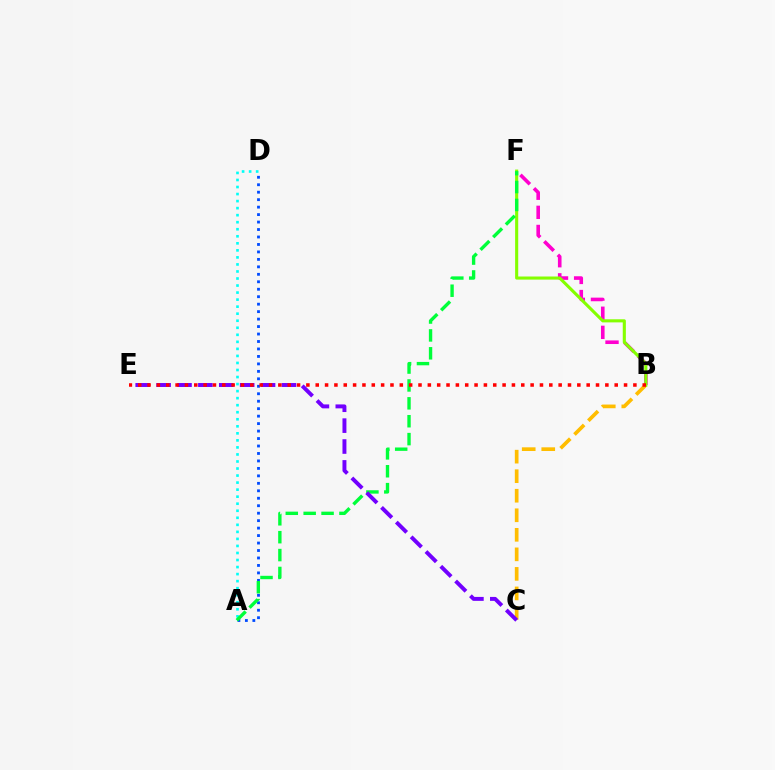{('A', 'D'): [{'color': '#004bff', 'line_style': 'dotted', 'thickness': 2.03}, {'color': '#00fff6', 'line_style': 'dotted', 'thickness': 1.91}], ('B', 'C'): [{'color': '#ffbd00', 'line_style': 'dashed', 'thickness': 2.65}], ('B', 'F'): [{'color': '#ff00cf', 'line_style': 'dashed', 'thickness': 2.6}, {'color': '#84ff00', 'line_style': 'solid', 'thickness': 2.23}], ('A', 'F'): [{'color': '#00ff39', 'line_style': 'dashed', 'thickness': 2.43}], ('C', 'E'): [{'color': '#7200ff', 'line_style': 'dashed', 'thickness': 2.84}], ('B', 'E'): [{'color': '#ff0000', 'line_style': 'dotted', 'thickness': 2.54}]}